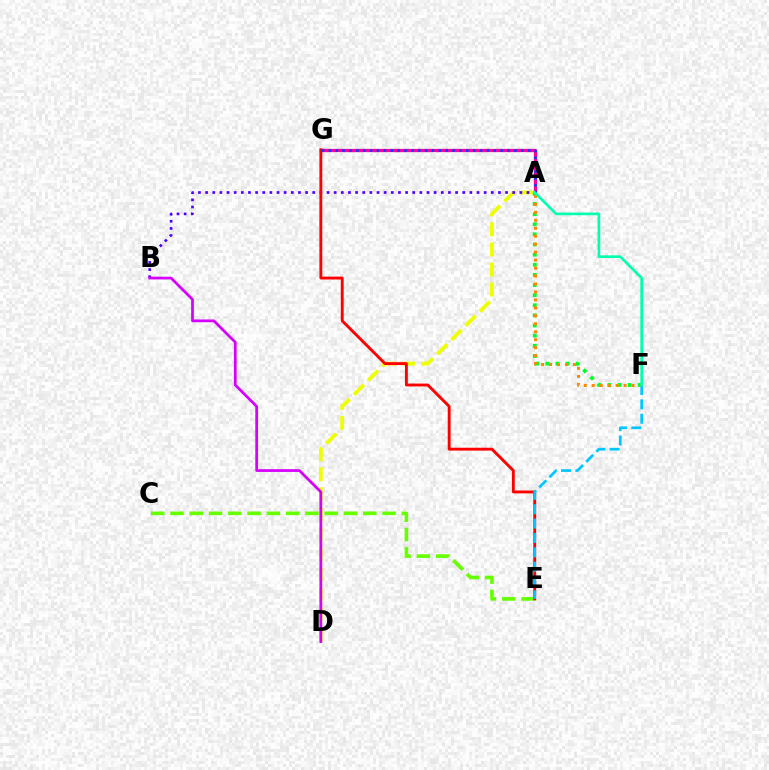{('C', 'E'): [{'color': '#66ff00', 'line_style': 'dashed', 'thickness': 2.62}], ('A', 'D'): [{'color': '#eeff00', 'line_style': 'dashed', 'thickness': 2.72}], ('A', 'G'): [{'color': '#ff00a0', 'line_style': 'solid', 'thickness': 2.36}, {'color': '#003fff', 'line_style': 'dotted', 'thickness': 1.87}], ('A', 'B'): [{'color': '#4f00ff', 'line_style': 'dotted', 'thickness': 1.94}], ('E', 'G'): [{'color': '#ff0000', 'line_style': 'solid', 'thickness': 2.07}], ('A', 'F'): [{'color': '#00ff27', 'line_style': 'dotted', 'thickness': 2.75}, {'color': '#ff8800', 'line_style': 'dotted', 'thickness': 2.16}, {'color': '#00ffaf', 'line_style': 'solid', 'thickness': 1.91}], ('E', 'F'): [{'color': '#00c7ff', 'line_style': 'dashed', 'thickness': 1.95}], ('B', 'D'): [{'color': '#d600ff', 'line_style': 'solid', 'thickness': 1.98}]}